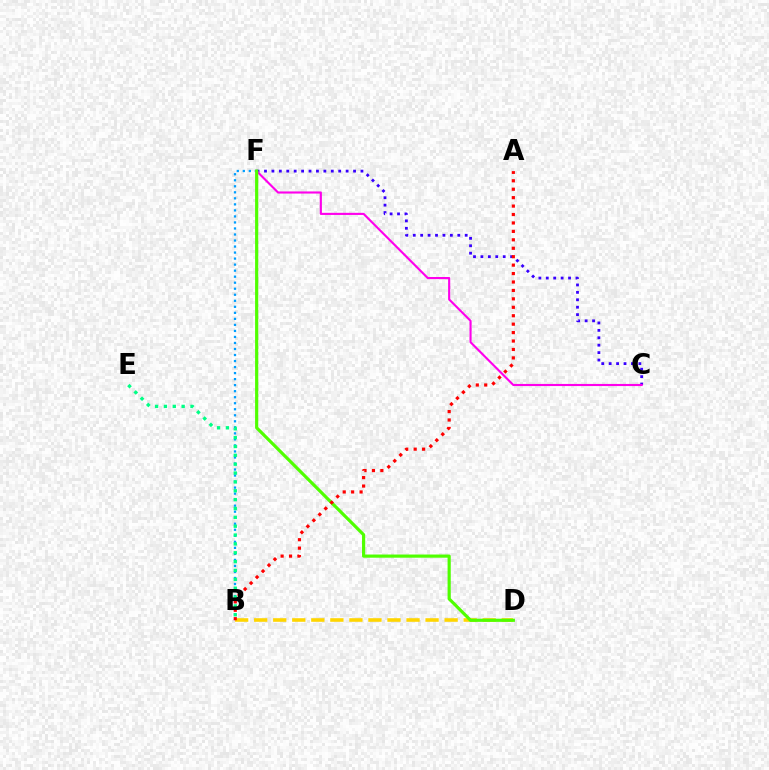{('C', 'F'): [{'color': '#3700ff', 'line_style': 'dotted', 'thickness': 2.02}, {'color': '#ff00ed', 'line_style': 'solid', 'thickness': 1.53}], ('B', 'D'): [{'color': '#ffd500', 'line_style': 'dashed', 'thickness': 2.59}], ('B', 'F'): [{'color': '#009eff', 'line_style': 'dotted', 'thickness': 1.64}], ('B', 'E'): [{'color': '#00ff86', 'line_style': 'dotted', 'thickness': 2.41}], ('D', 'F'): [{'color': '#4fff00', 'line_style': 'solid', 'thickness': 2.28}], ('A', 'B'): [{'color': '#ff0000', 'line_style': 'dotted', 'thickness': 2.29}]}